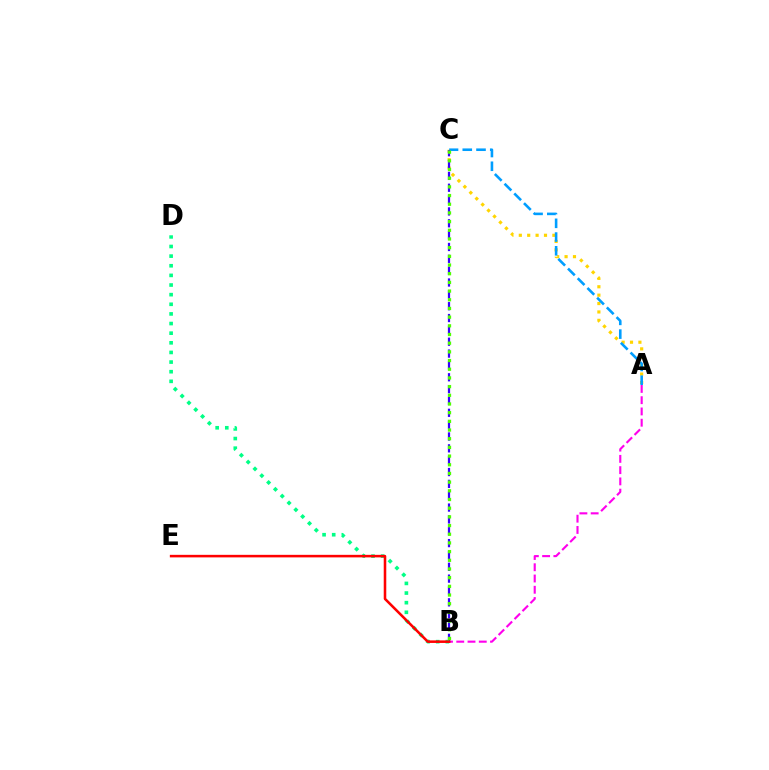{('A', 'C'): [{'color': '#ffd500', 'line_style': 'dotted', 'thickness': 2.28}, {'color': '#009eff', 'line_style': 'dashed', 'thickness': 1.87}], ('A', 'B'): [{'color': '#ff00ed', 'line_style': 'dashed', 'thickness': 1.53}], ('B', 'C'): [{'color': '#3700ff', 'line_style': 'dashed', 'thickness': 1.61}, {'color': '#4fff00', 'line_style': 'dotted', 'thickness': 2.36}], ('B', 'D'): [{'color': '#00ff86', 'line_style': 'dotted', 'thickness': 2.62}], ('B', 'E'): [{'color': '#ff0000', 'line_style': 'solid', 'thickness': 1.84}]}